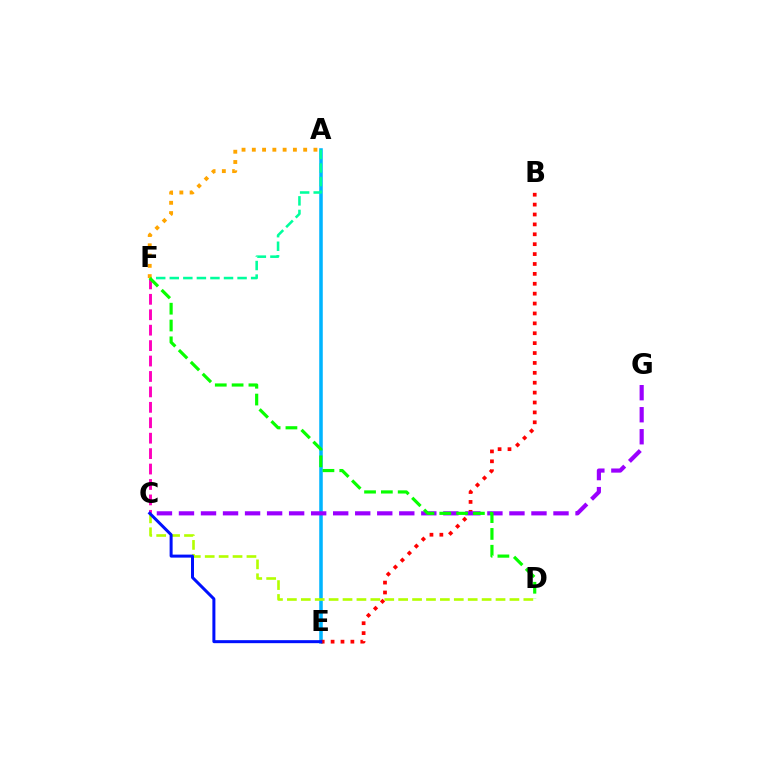{('A', 'E'): [{'color': '#00b5ff', 'line_style': 'solid', 'thickness': 2.55}], ('C', 'F'): [{'color': '#ff00bd', 'line_style': 'dashed', 'thickness': 2.1}], ('B', 'E'): [{'color': '#ff0000', 'line_style': 'dotted', 'thickness': 2.69}], ('A', 'F'): [{'color': '#00ff9d', 'line_style': 'dashed', 'thickness': 1.84}, {'color': '#ffa500', 'line_style': 'dotted', 'thickness': 2.79}], ('C', 'G'): [{'color': '#9b00ff', 'line_style': 'dashed', 'thickness': 2.99}], ('C', 'D'): [{'color': '#b3ff00', 'line_style': 'dashed', 'thickness': 1.89}], ('C', 'E'): [{'color': '#0010ff', 'line_style': 'solid', 'thickness': 2.16}], ('D', 'F'): [{'color': '#08ff00', 'line_style': 'dashed', 'thickness': 2.28}]}